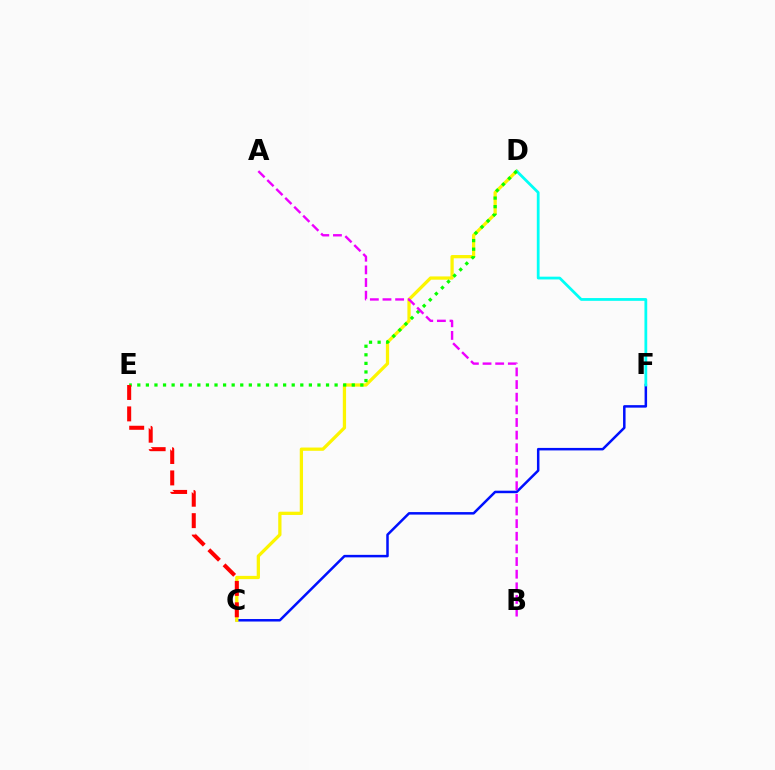{('C', 'F'): [{'color': '#0010ff', 'line_style': 'solid', 'thickness': 1.8}], ('C', 'D'): [{'color': '#fcf500', 'line_style': 'solid', 'thickness': 2.35}], ('D', 'F'): [{'color': '#00fff6', 'line_style': 'solid', 'thickness': 1.99}], ('D', 'E'): [{'color': '#08ff00', 'line_style': 'dotted', 'thickness': 2.33}], ('A', 'B'): [{'color': '#ee00ff', 'line_style': 'dashed', 'thickness': 1.72}], ('C', 'E'): [{'color': '#ff0000', 'line_style': 'dashed', 'thickness': 2.91}]}